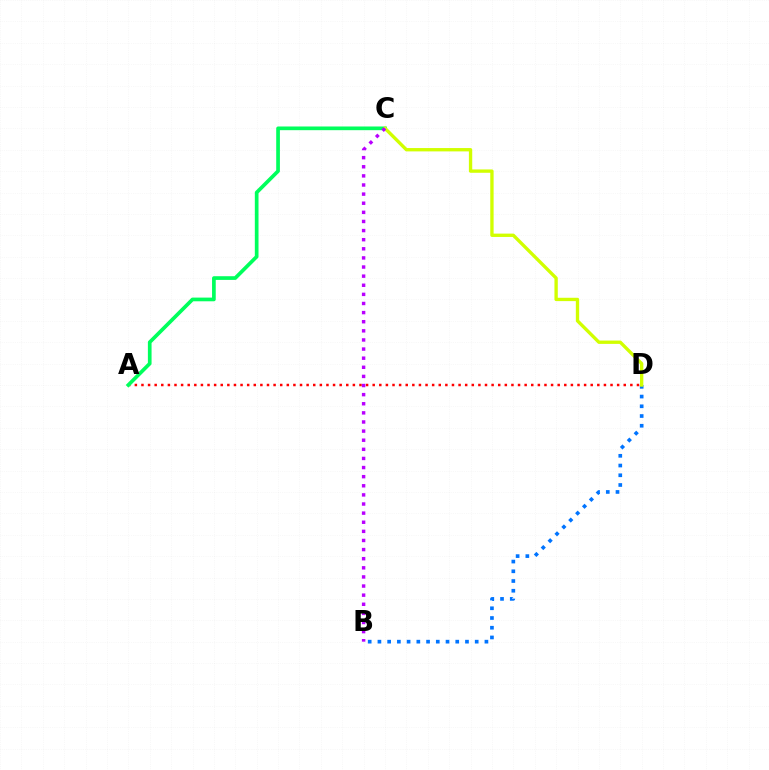{('A', 'D'): [{'color': '#ff0000', 'line_style': 'dotted', 'thickness': 1.8}], ('A', 'C'): [{'color': '#00ff5c', 'line_style': 'solid', 'thickness': 2.66}], ('B', 'D'): [{'color': '#0074ff', 'line_style': 'dotted', 'thickness': 2.64}], ('C', 'D'): [{'color': '#d1ff00', 'line_style': 'solid', 'thickness': 2.41}], ('B', 'C'): [{'color': '#b900ff', 'line_style': 'dotted', 'thickness': 2.48}]}